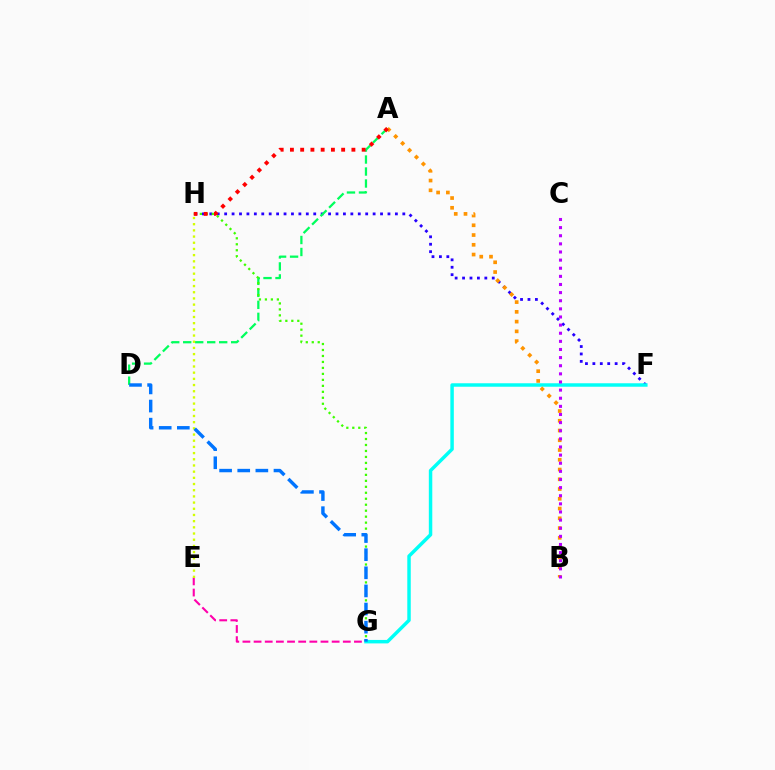{('F', 'H'): [{'color': '#2500ff', 'line_style': 'dotted', 'thickness': 2.02}], ('A', 'D'): [{'color': '#00ff5c', 'line_style': 'dashed', 'thickness': 1.63}], ('G', 'H'): [{'color': '#3dff00', 'line_style': 'dotted', 'thickness': 1.62}], ('E', 'G'): [{'color': '#ff00ac', 'line_style': 'dashed', 'thickness': 1.52}], ('F', 'G'): [{'color': '#00fff6', 'line_style': 'solid', 'thickness': 2.49}], ('A', 'B'): [{'color': '#ff9400', 'line_style': 'dotted', 'thickness': 2.65}], ('B', 'C'): [{'color': '#b900ff', 'line_style': 'dotted', 'thickness': 2.21}], ('A', 'H'): [{'color': '#ff0000', 'line_style': 'dotted', 'thickness': 2.78}], ('E', 'H'): [{'color': '#d1ff00', 'line_style': 'dotted', 'thickness': 1.68}], ('D', 'G'): [{'color': '#0074ff', 'line_style': 'dashed', 'thickness': 2.46}]}